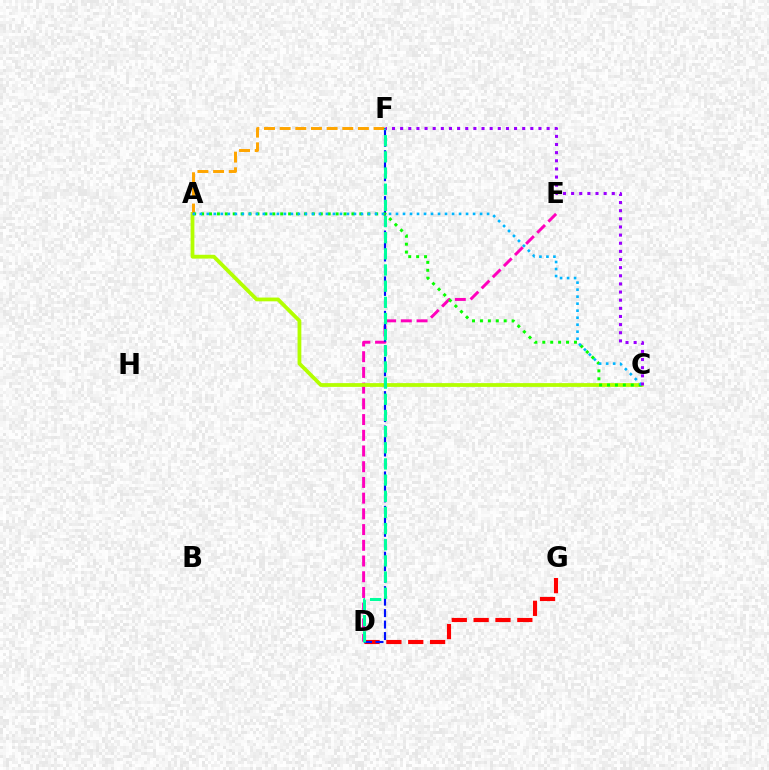{('D', 'E'): [{'color': '#ff00bd', 'line_style': 'dashed', 'thickness': 2.14}], ('D', 'G'): [{'color': '#ff0000', 'line_style': 'dashed', 'thickness': 2.97}], ('A', 'C'): [{'color': '#b3ff00', 'line_style': 'solid', 'thickness': 2.72}, {'color': '#08ff00', 'line_style': 'dotted', 'thickness': 2.15}, {'color': '#00b5ff', 'line_style': 'dotted', 'thickness': 1.9}], ('A', 'F'): [{'color': '#ffa500', 'line_style': 'dashed', 'thickness': 2.13}], ('D', 'F'): [{'color': '#0010ff', 'line_style': 'dashed', 'thickness': 1.56}, {'color': '#00ff9d', 'line_style': 'dashed', 'thickness': 2.2}], ('C', 'F'): [{'color': '#9b00ff', 'line_style': 'dotted', 'thickness': 2.21}]}